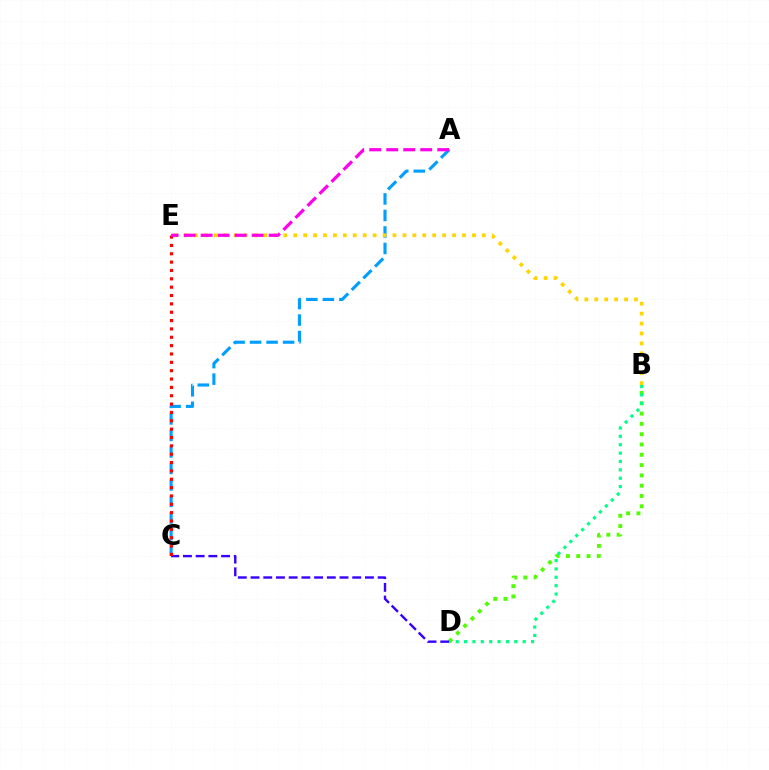{('A', 'C'): [{'color': '#009eff', 'line_style': 'dashed', 'thickness': 2.24}], ('B', 'D'): [{'color': '#4fff00', 'line_style': 'dotted', 'thickness': 2.8}, {'color': '#00ff86', 'line_style': 'dotted', 'thickness': 2.28}], ('C', 'D'): [{'color': '#3700ff', 'line_style': 'dashed', 'thickness': 1.73}], ('B', 'E'): [{'color': '#ffd500', 'line_style': 'dotted', 'thickness': 2.7}], ('C', 'E'): [{'color': '#ff0000', 'line_style': 'dotted', 'thickness': 2.27}], ('A', 'E'): [{'color': '#ff00ed', 'line_style': 'dashed', 'thickness': 2.31}]}